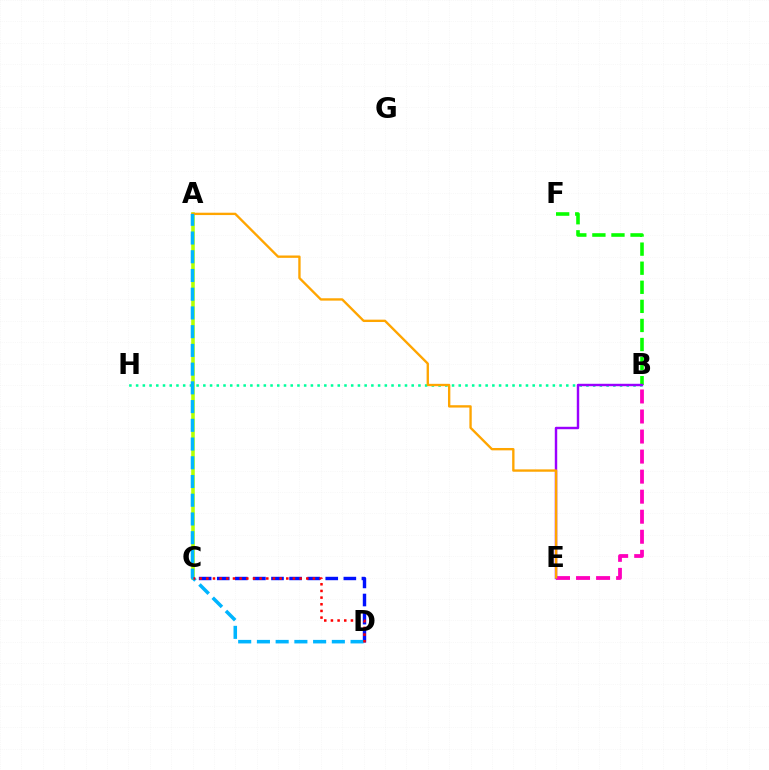{('B', 'E'): [{'color': '#ff00bd', 'line_style': 'dashed', 'thickness': 2.72}, {'color': '#9b00ff', 'line_style': 'solid', 'thickness': 1.75}], ('B', 'H'): [{'color': '#00ff9d', 'line_style': 'dotted', 'thickness': 1.83}], ('C', 'D'): [{'color': '#0010ff', 'line_style': 'dashed', 'thickness': 2.46}, {'color': '#ff0000', 'line_style': 'dotted', 'thickness': 1.81}], ('B', 'F'): [{'color': '#08ff00', 'line_style': 'dashed', 'thickness': 2.59}], ('A', 'C'): [{'color': '#b3ff00', 'line_style': 'solid', 'thickness': 2.58}], ('A', 'E'): [{'color': '#ffa500', 'line_style': 'solid', 'thickness': 1.69}], ('A', 'D'): [{'color': '#00b5ff', 'line_style': 'dashed', 'thickness': 2.54}]}